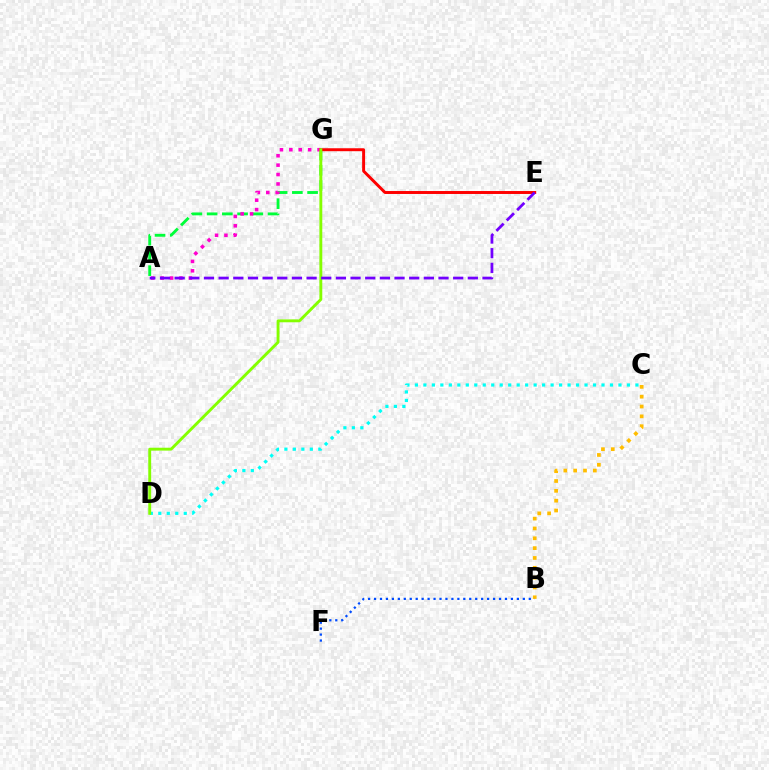{('A', 'G'): [{'color': '#00ff39', 'line_style': 'dashed', 'thickness': 2.07}, {'color': '#ff00cf', 'line_style': 'dotted', 'thickness': 2.56}], ('C', 'D'): [{'color': '#00fff6', 'line_style': 'dotted', 'thickness': 2.3}], ('B', 'C'): [{'color': '#ffbd00', 'line_style': 'dotted', 'thickness': 2.67}], ('E', 'G'): [{'color': '#ff0000', 'line_style': 'solid', 'thickness': 2.12}], ('D', 'G'): [{'color': '#84ff00', 'line_style': 'solid', 'thickness': 2.08}], ('A', 'E'): [{'color': '#7200ff', 'line_style': 'dashed', 'thickness': 1.99}], ('B', 'F'): [{'color': '#004bff', 'line_style': 'dotted', 'thickness': 1.62}]}